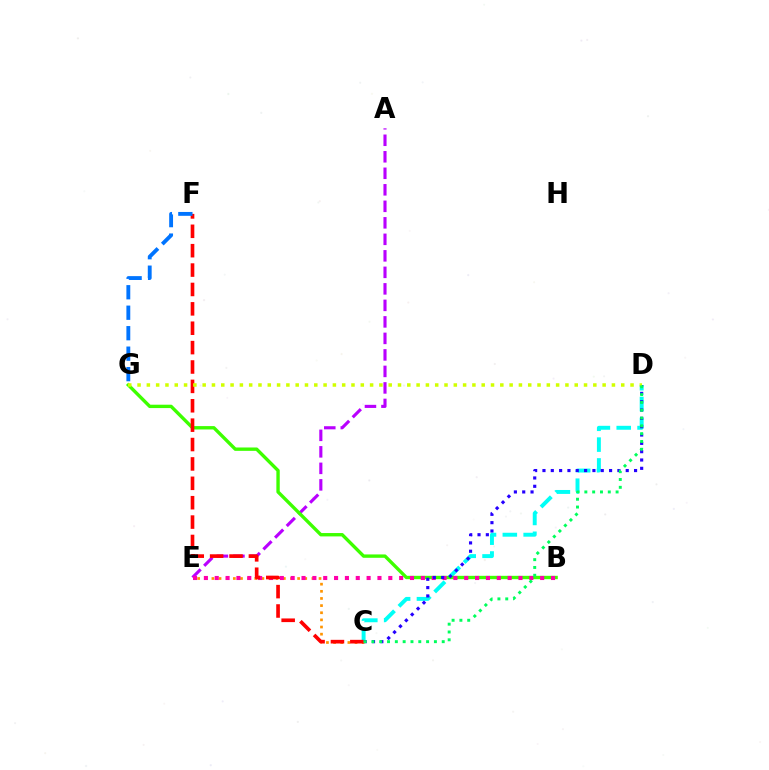{('A', 'E'): [{'color': '#b900ff', 'line_style': 'dashed', 'thickness': 2.24}], ('C', 'D'): [{'color': '#00fff6', 'line_style': 'dashed', 'thickness': 2.83}, {'color': '#2500ff', 'line_style': 'dotted', 'thickness': 2.26}, {'color': '#00ff5c', 'line_style': 'dotted', 'thickness': 2.12}], ('B', 'G'): [{'color': '#3dff00', 'line_style': 'solid', 'thickness': 2.42}], ('C', 'E'): [{'color': '#ff9400', 'line_style': 'dotted', 'thickness': 1.94}], ('B', 'E'): [{'color': '#ff00ac', 'line_style': 'dotted', 'thickness': 2.95}], ('C', 'F'): [{'color': '#ff0000', 'line_style': 'dashed', 'thickness': 2.63}], ('D', 'G'): [{'color': '#d1ff00', 'line_style': 'dotted', 'thickness': 2.53}], ('F', 'G'): [{'color': '#0074ff', 'line_style': 'dashed', 'thickness': 2.78}]}